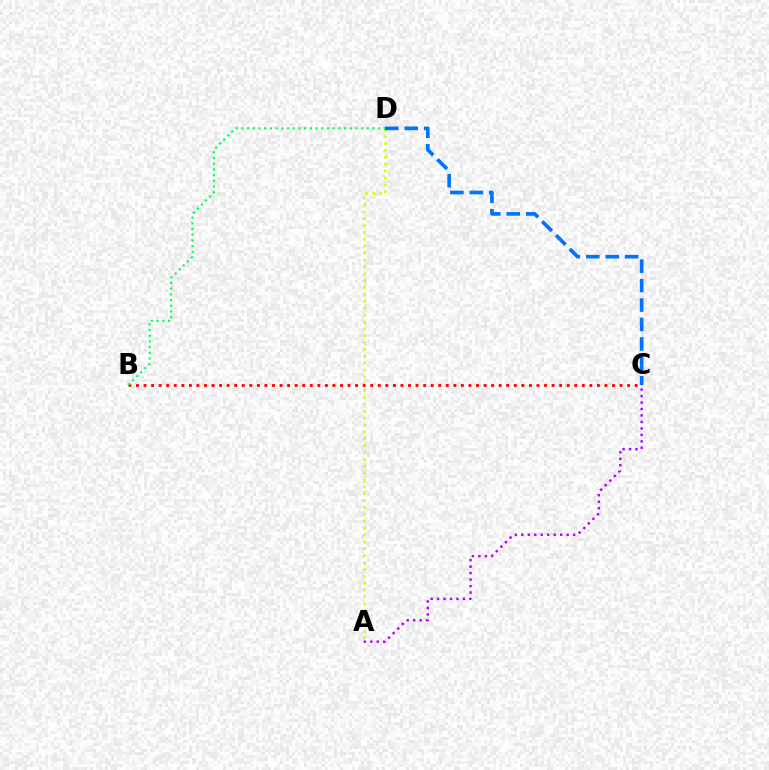{('A', 'D'): [{'color': '#d1ff00', 'line_style': 'dotted', 'thickness': 1.87}], ('B', 'C'): [{'color': '#ff0000', 'line_style': 'dotted', 'thickness': 2.05}], ('A', 'C'): [{'color': '#b900ff', 'line_style': 'dotted', 'thickness': 1.76}], ('B', 'D'): [{'color': '#00ff5c', 'line_style': 'dotted', 'thickness': 1.55}], ('C', 'D'): [{'color': '#0074ff', 'line_style': 'dashed', 'thickness': 2.64}]}